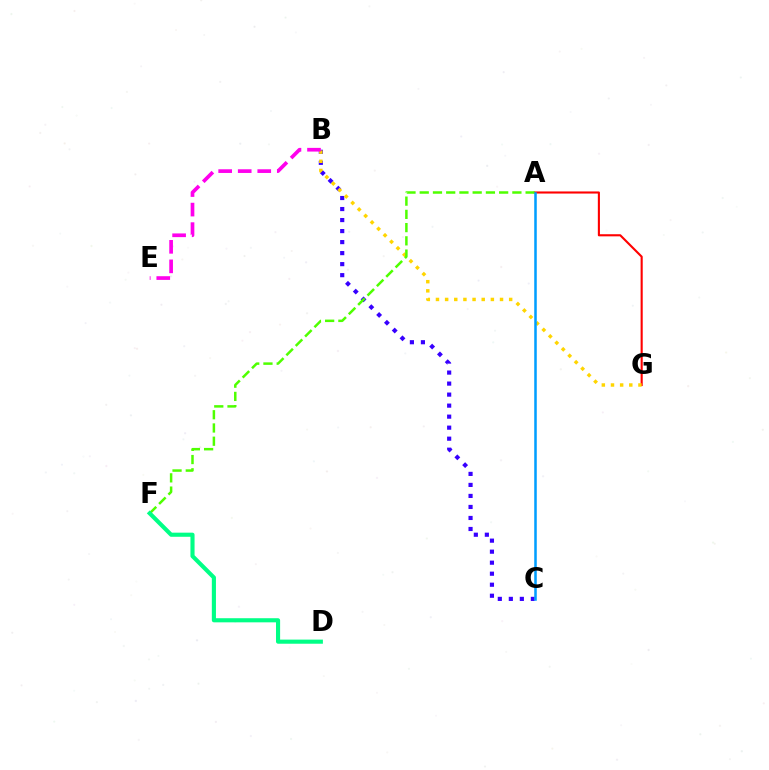{('B', 'C'): [{'color': '#3700ff', 'line_style': 'dotted', 'thickness': 2.99}], ('A', 'G'): [{'color': '#ff0000', 'line_style': 'solid', 'thickness': 1.52}], ('B', 'G'): [{'color': '#ffd500', 'line_style': 'dotted', 'thickness': 2.49}], ('B', 'E'): [{'color': '#ff00ed', 'line_style': 'dashed', 'thickness': 2.65}], ('A', 'F'): [{'color': '#4fff00', 'line_style': 'dashed', 'thickness': 1.8}], ('D', 'F'): [{'color': '#00ff86', 'line_style': 'solid', 'thickness': 2.96}], ('A', 'C'): [{'color': '#009eff', 'line_style': 'solid', 'thickness': 1.82}]}